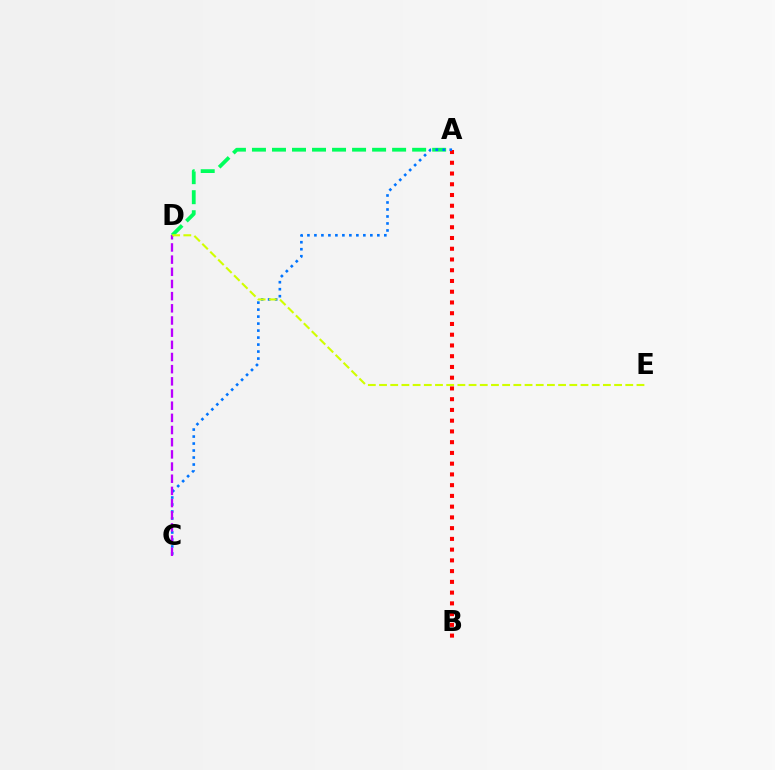{('A', 'D'): [{'color': '#00ff5c', 'line_style': 'dashed', 'thickness': 2.72}], ('A', 'B'): [{'color': '#ff0000', 'line_style': 'dotted', 'thickness': 2.92}], ('A', 'C'): [{'color': '#0074ff', 'line_style': 'dotted', 'thickness': 1.9}], ('C', 'D'): [{'color': '#b900ff', 'line_style': 'dashed', 'thickness': 1.65}], ('D', 'E'): [{'color': '#d1ff00', 'line_style': 'dashed', 'thickness': 1.52}]}